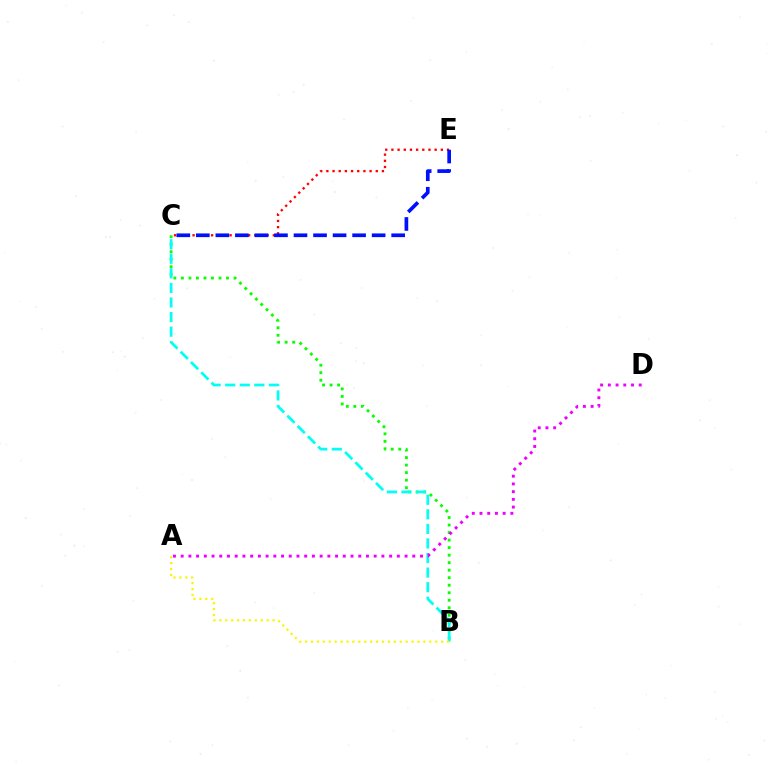{('B', 'C'): [{'color': '#08ff00', 'line_style': 'dotted', 'thickness': 2.04}, {'color': '#00fff6', 'line_style': 'dashed', 'thickness': 1.98}], ('C', 'E'): [{'color': '#ff0000', 'line_style': 'dotted', 'thickness': 1.68}, {'color': '#0010ff', 'line_style': 'dashed', 'thickness': 2.65}], ('A', 'B'): [{'color': '#fcf500', 'line_style': 'dotted', 'thickness': 1.61}], ('A', 'D'): [{'color': '#ee00ff', 'line_style': 'dotted', 'thickness': 2.1}]}